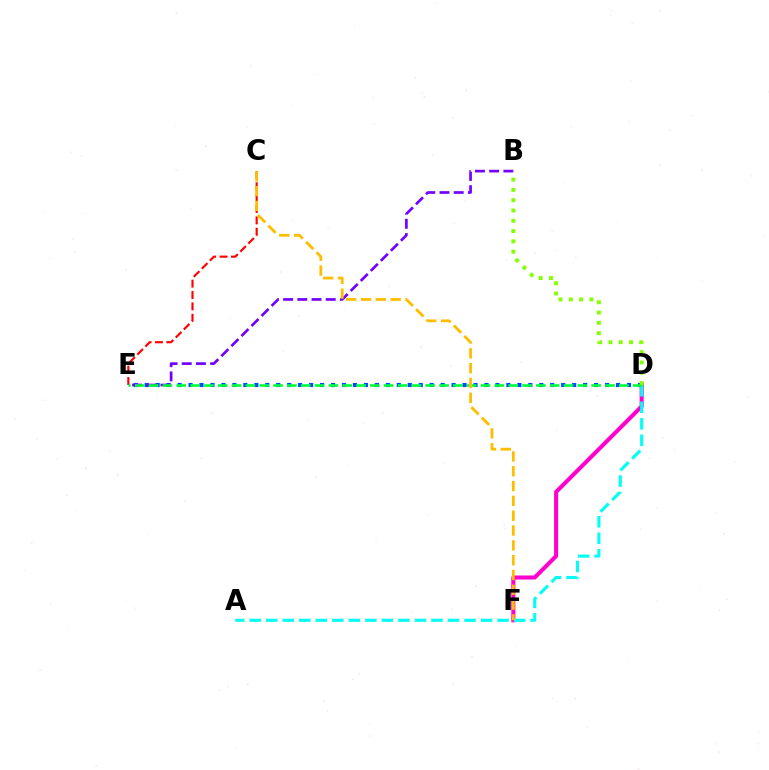{('D', 'E'): [{'color': '#004bff', 'line_style': 'dotted', 'thickness': 2.98}, {'color': '#00ff39', 'line_style': 'dashed', 'thickness': 1.88}], ('C', 'E'): [{'color': '#ff0000', 'line_style': 'dashed', 'thickness': 1.55}], ('D', 'F'): [{'color': '#ff00cf', 'line_style': 'solid', 'thickness': 2.92}], ('B', 'E'): [{'color': '#7200ff', 'line_style': 'dashed', 'thickness': 1.93}], ('A', 'D'): [{'color': '#00fff6', 'line_style': 'dashed', 'thickness': 2.24}], ('B', 'D'): [{'color': '#84ff00', 'line_style': 'dotted', 'thickness': 2.8}], ('C', 'F'): [{'color': '#ffbd00', 'line_style': 'dashed', 'thickness': 2.01}]}